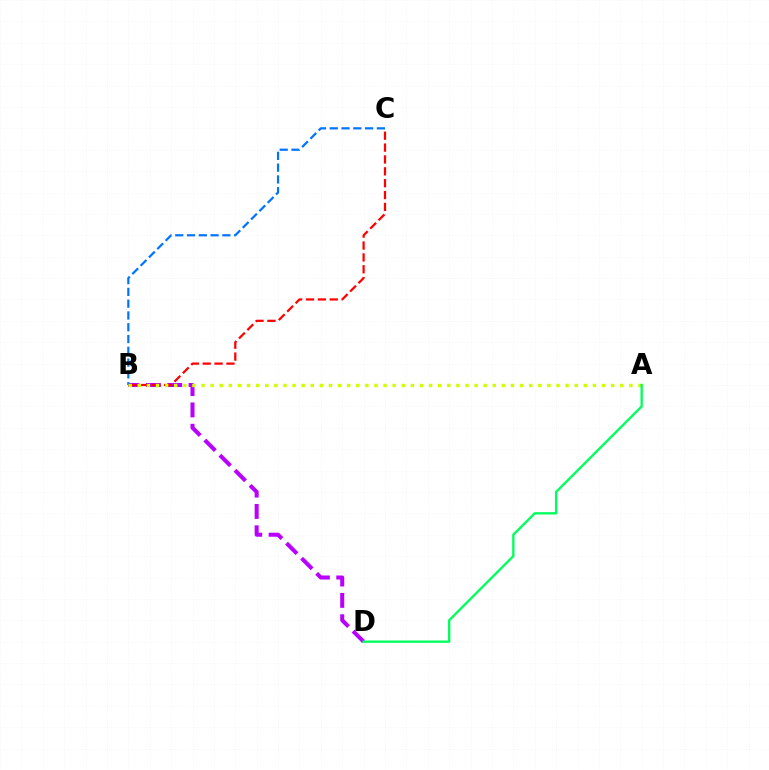{('B', 'D'): [{'color': '#b900ff', 'line_style': 'dashed', 'thickness': 2.9}], ('B', 'C'): [{'color': '#ff0000', 'line_style': 'dashed', 'thickness': 1.61}, {'color': '#0074ff', 'line_style': 'dashed', 'thickness': 1.6}], ('A', 'B'): [{'color': '#d1ff00', 'line_style': 'dotted', 'thickness': 2.47}], ('A', 'D'): [{'color': '#00ff5c', 'line_style': 'solid', 'thickness': 1.68}]}